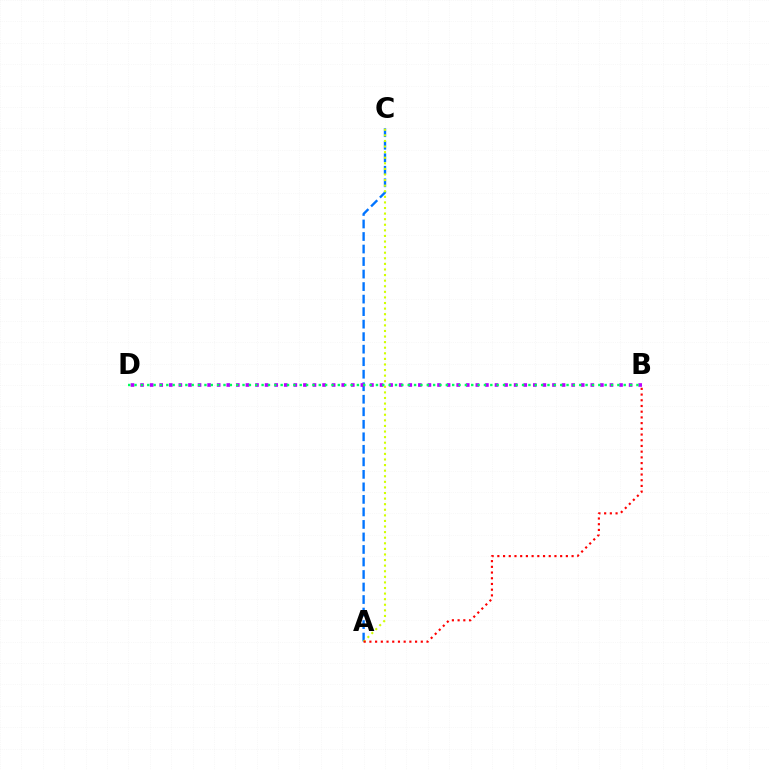{('A', 'C'): [{'color': '#0074ff', 'line_style': 'dashed', 'thickness': 1.7}, {'color': '#d1ff00', 'line_style': 'dotted', 'thickness': 1.52}], ('B', 'D'): [{'color': '#b900ff', 'line_style': 'dotted', 'thickness': 2.6}, {'color': '#00ff5c', 'line_style': 'dotted', 'thickness': 1.73}], ('A', 'B'): [{'color': '#ff0000', 'line_style': 'dotted', 'thickness': 1.55}]}